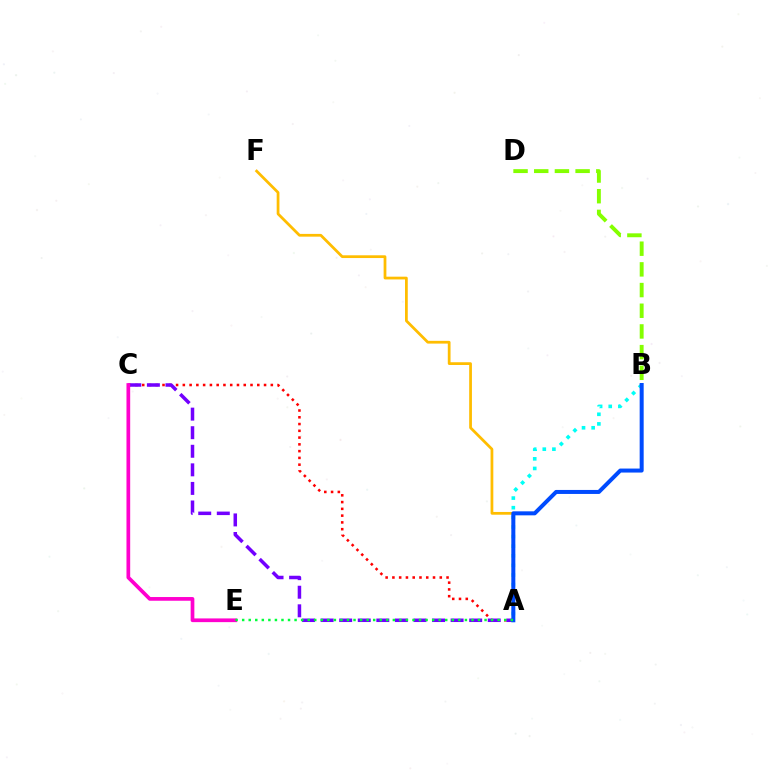{('A', 'B'): [{'color': '#00fff6', 'line_style': 'dotted', 'thickness': 2.61}, {'color': '#004bff', 'line_style': 'solid', 'thickness': 2.88}], ('A', 'C'): [{'color': '#ff0000', 'line_style': 'dotted', 'thickness': 1.84}, {'color': '#7200ff', 'line_style': 'dashed', 'thickness': 2.52}], ('A', 'F'): [{'color': '#ffbd00', 'line_style': 'solid', 'thickness': 1.98}], ('C', 'E'): [{'color': '#ff00cf', 'line_style': 'solid', 'thickness': 2.67}], ('A', 'E'): [{'color': '#00ff39', 'line_style': 'dotted', 'thickness': 1.78}], ('B', 'D'): [{'color': '#84ff00', 'line_style': 'dashed', 'thickness': 2.81}]}